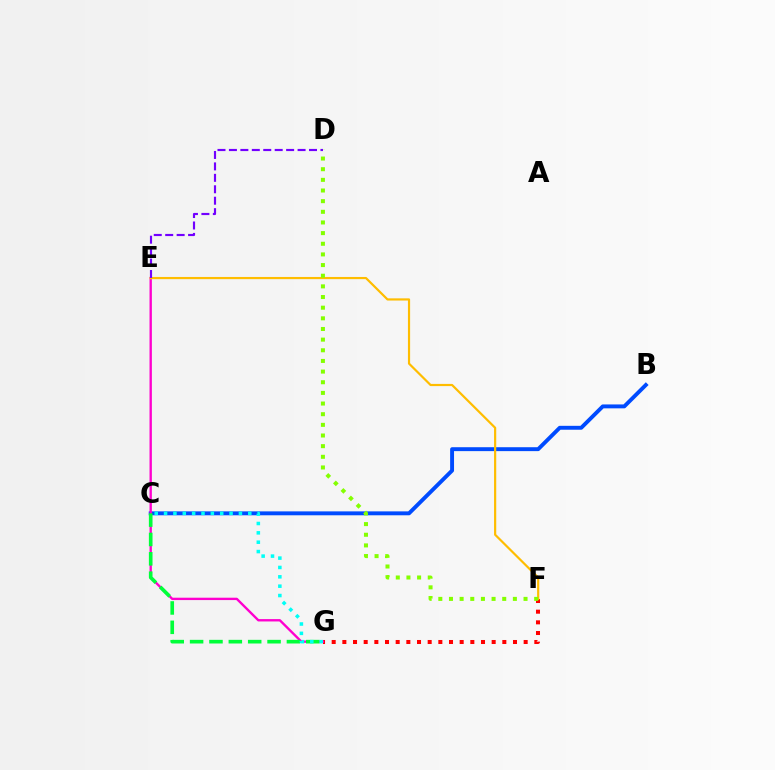{('B', 'C'): [{'color': '#004bff', 'line_style': 'solid', 'thickness': 2.81}], ('F', 'G'): [{'color': '#ff0000', 'line_style': 'dotted', 'thickness': 2.9}], ('E', 'G'): [{'color': '#ff00cf', 'line_style': 'solid', 'thickness': 1.7}], ('E', 'F'): [{'color': '#ffbd00', 'line_style': 'solid', 'thickness': 1.57}], ('D', 'F'): [{'color': '#84ff00', 'line_style': 'dotted', 'thickness': 2.89}], ('C', 'G'): [{'color': '#00ff39', 'line_style': 'dashed', 'thickness': 2.63}, {'color': '#00fff6', 'line_style': 'dotted', 'thickness': 2.54}], ('D', 'E'): [{'color': '#7200ff', 'line_style': 'dashed', 'thickness': 1.55}]}